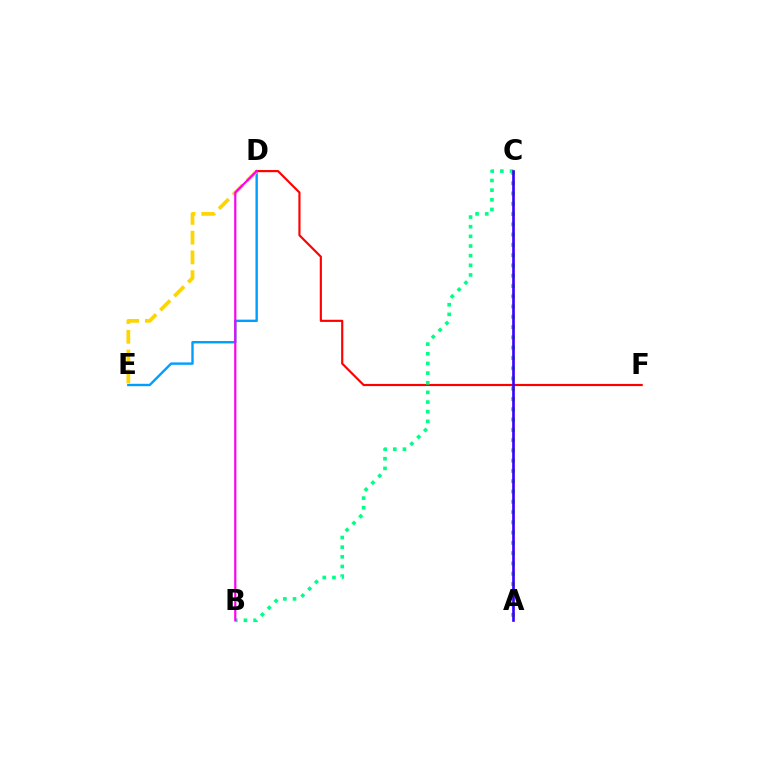{('D', 'E'): [{'color': '#009eff', 'line_style': 'solid', 'thickness': 1.73}, {'color': '#ffd500', 'line_style': 'dashed', 'thickness': 2.68}], ('D', 'F'): [{'color': '#ff0000', 'line_style': 'solid', 'thickness': 1.55}], ('B', 'C'): [{'color': '#00ff86', 'line_style': 'dotted', 'thickness': 2.62}], ('A', 'C'): [{'color': '#4fff00', 'line_style': 'dotted', 'thickness': 2.79}, {'color': '#3700ff', 'line_style': 'solid', 'thickness': 1.9}], ('B', 'D'): [{'color': '#ff00ed', 'line_style': 'solid', 'thickness': 1.58}]}